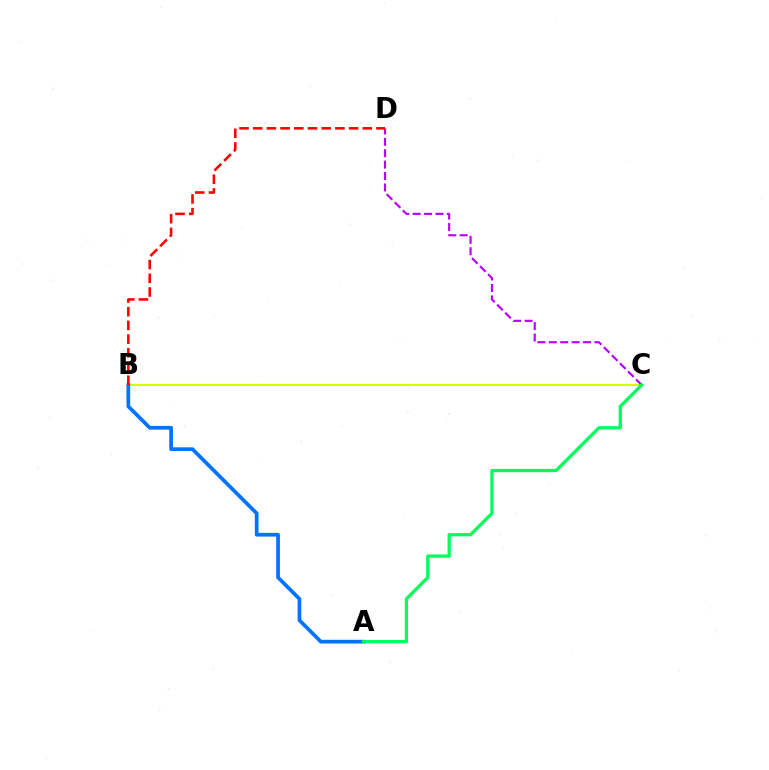{('B', 'C'): [{'color': '#d1ff00', 'line_style': 'solid', 'thickness': 1.54}], ('A', 'B'): [{'color': '#0074ff', 'line_style': 'solid', 'thickness': 2.68}], ('C', 'D'): [{'color': '#b900ff', 'line_style': 'dashed', 'thickness': 1.55}], ('A', 'C'): [{'color': '#00ff5c', 'line_style': 'solid', 'thickness': 2.35}], ('B', 'D'): [{'color': '#ff0000', 'line_style': 'dashed', 'thickness': 1.86}]}